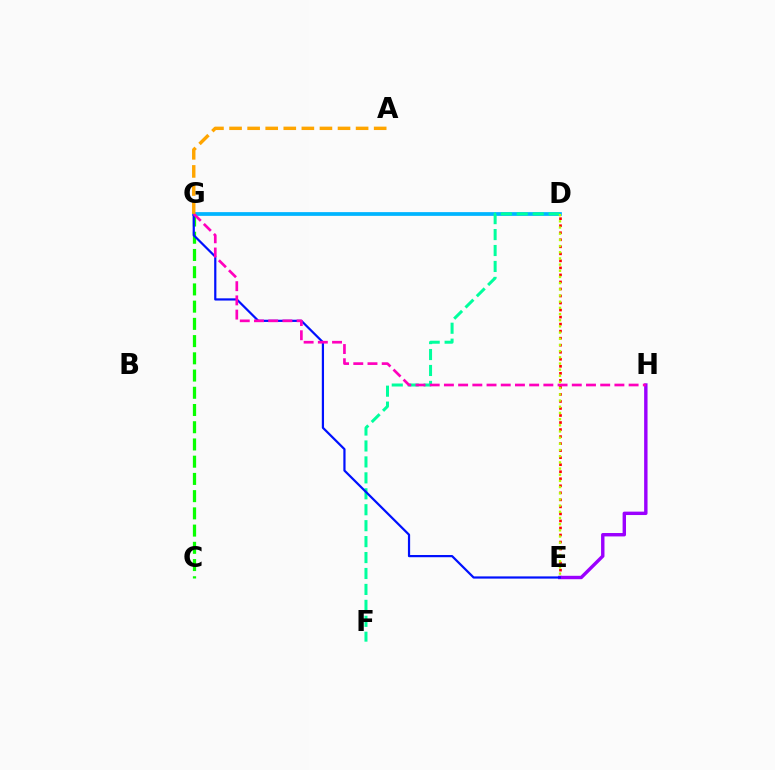{('C', 'G'): [{'color': '#08ff00', 'line_style': 'dashed', 'thickness': 2.34}], ('D', 'E'): [{'color': '#ff0000', 'line_style': 'dotted', 'thickness': 1.91}, {'color': '#b3ff00', 'line_style': 'dotted', 'thickness': 1.68}], ('E', 'H'): [{'color': '#9b00ff', 'line_style': 'solid', 'thickness': 2.45}], ('D', 'G'): [{'color': '#00b5ff', 'line_style': 'solid', 'thickness': 2.7}], ('D', 'F'): [{'color': '#00ff9d', 'line_style': 'dashed', 'thickness': 2.17}], ('E', 'G'): [{'color': '#0010ff', 'line_style': 'solid', 'thickness': 1.59}], ('G', 'H'): [{'color': '#ff00bd', 'line_style': 'dashed', 'thickness': 1.93}], ('A', 'G'): [{'color': '#ffa500', 'line_style': 'dashed', 'thickness': 2.46}]}